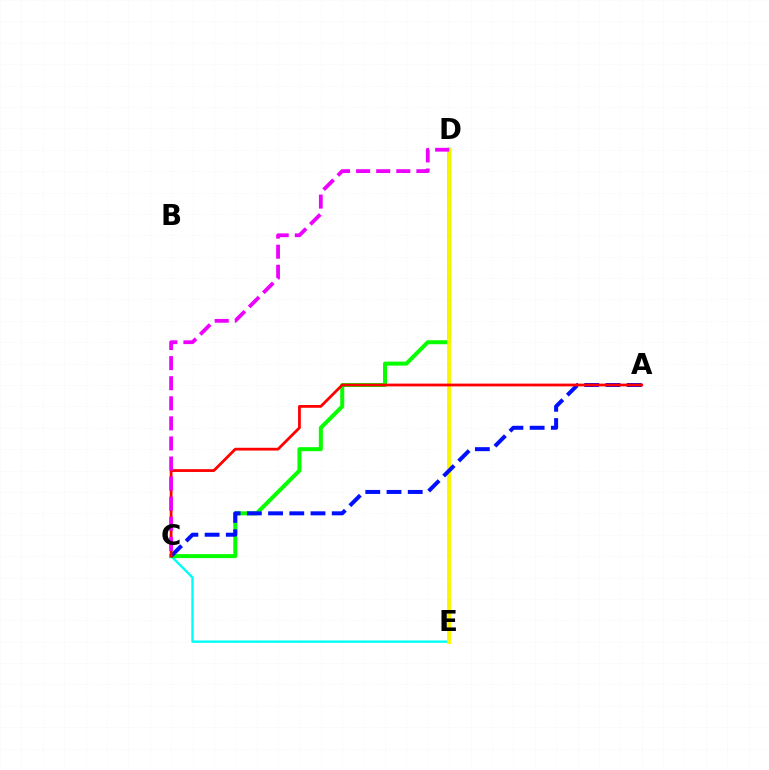{('C', 'E'): [{'color': '#00fff6', 'line_style': 'solid', 'thickness': 1.72}], ('C', 'D'): [{'color': '#08ff00', 'line_style': 'solid', 'thickness': 2.89}, {'color': '#ee00ff', 'line_style': 'dashed', 'thickness': 2.73}], ('D', 'E'): [{'color': '#fcf500', 'line_style': 'solid', 'thickness': 2.79}], ('A', 'C'): [{'color': '#0010ff', 'line_style': 'dashed', 'thickness': 2.88}, {'color': '#ff0000', 'line_style': 'solid', 'thickness': 2.0}]}